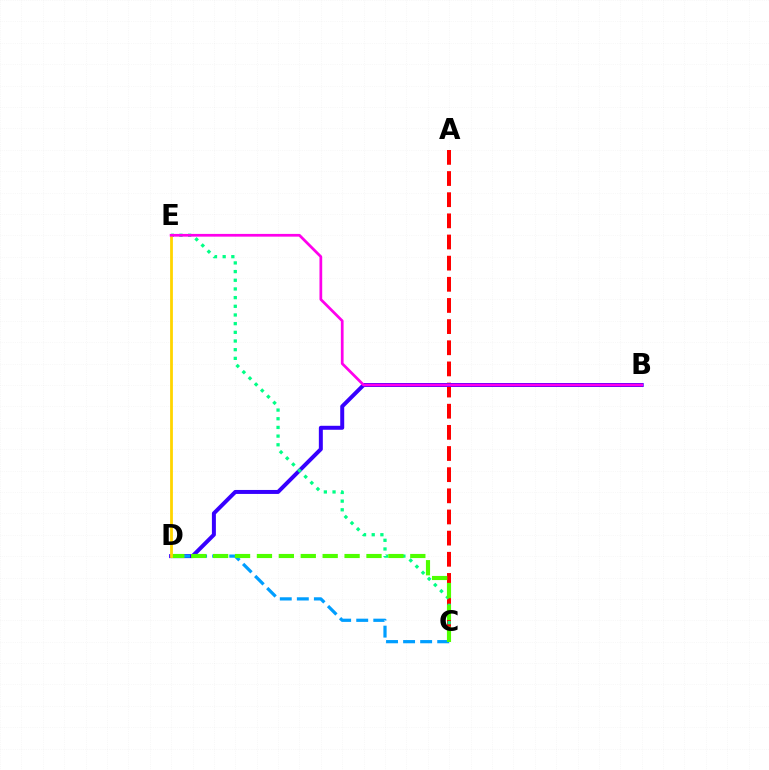{('A', 'C'): [{'color': '#ff0000', 'line_style': 'dashed', 'thickness': 2.87}], ('B', 'D'): [{'color': '#3700ff', 'line_style': 'solid', 'thickness': 2.86}], ('C', 'E'): [{'color': '#00ff86', 'line_style': 'dotted', 'thickness': 2.36}], ('C', 'D'): [{'color': '#009eff', 'line_style': 'dashed', 'thickness': 2.32}, {'color': '#4fff00', 'line_style': 'dashed', 'thickness': 2.98}], ('D', 'E'): [{'color': '#ffd500', 'line_style': 'solid', 'thickness': 2.01}], ('B', 'E'): [{'color': '#ff00ed', 'line_style': 'solid', 'thickness': 1.97}]}